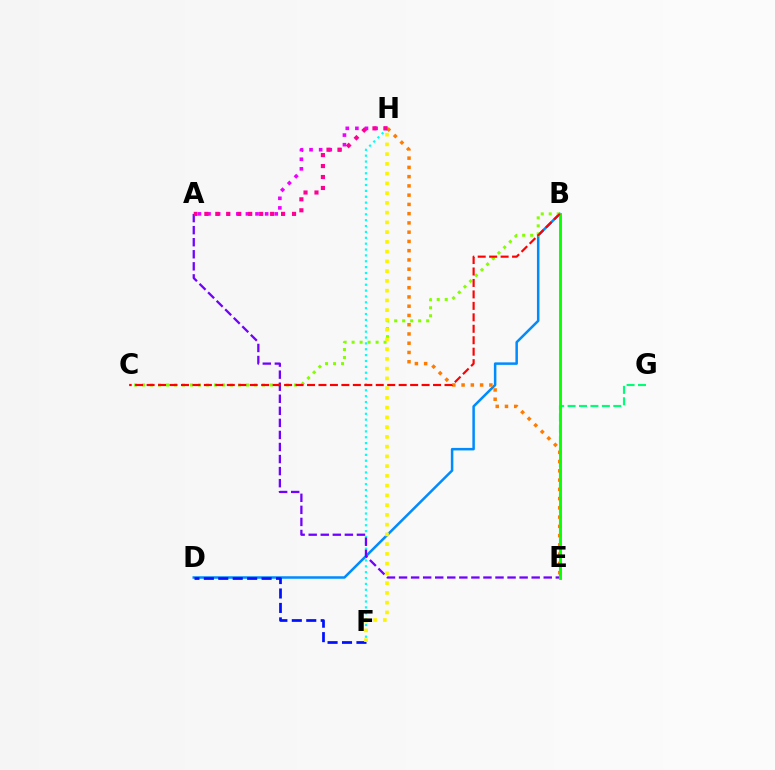{('B', 'D'): [{'color': '#008cff', 'line_style': 'solid', 'thickness': 1.81}], ('A', 'H'): [{'color': '#ee00ff', 'line_style': 'dotted', 'thickness': 2.61}, {'color': '#ff0094', 'line_style': 'dotted', 'thickness': 2.98}], ('E', 'G'): [{'color': '#00ff74', 'line_style': 'dashed', 'thickness': 1.55}], ('F', 'H'): [{'color': '#00fff6', 'line_style': 'dotted', 'thickness': 1.59}, {'color': '#fcf500', 'line_style': 'dotted', 'thickness': 2.65}], ('D', 'F'): [{'color': '#0010ff', 'line_style': 'dashed', 'thickness': 1.96}], ('E', 'H'): [{'color': '#ff7c00', 'line_style': 'dotted', 'thickness': 2.51}], ('B', 'C'): [{'color': '#84ff00', 'line_style': 'dotted', 'thickness': 2.17}, {'color': '#ff0000', 'line_style': 'dashed', 'thickness': 1.56}], ('A', 'E'): [{'color': '#7200ff', 'line_style': 'dashed', 'thickness': 1.64}], ('B', 'E'): [{'color': '#08ff00', 'line_style': 'solid', 'thickness': 2.06}]}